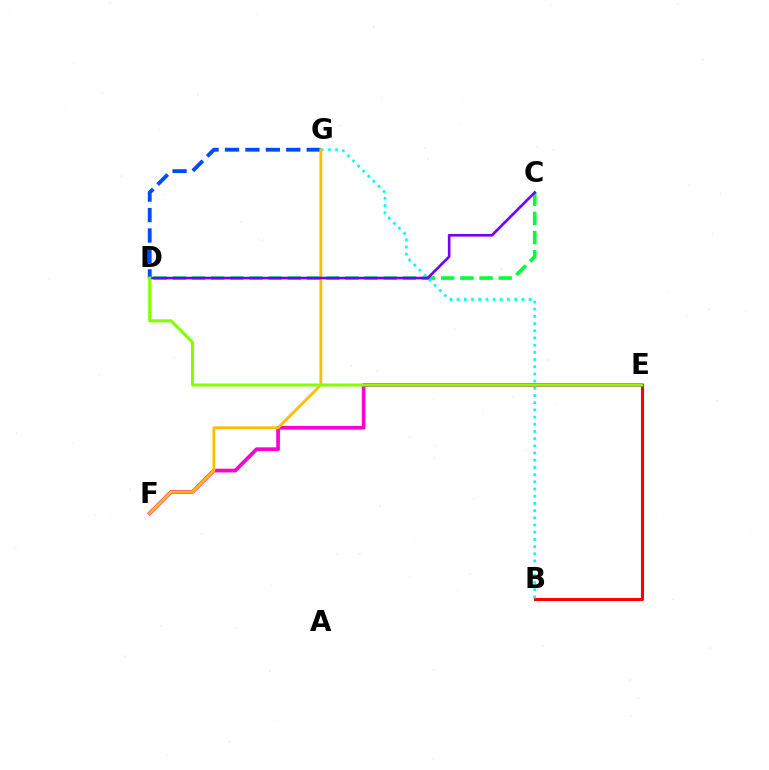{('C', 'D'): [{'color': '#00ff39', 'line_style': 'dashed', 'thickness': 2.6}, {'color': '#7200ff', 'line_style': 'solid', 'thickness': 1.9}], ('D', 'G'): [{'color': '#004bff', 'line_style': 'dashed', 'thickness': 2.77}], ('E', 'F'): [{'color': '#ff00cf', 'line_style': 'solid', 'thickness': 2.67}], ('B', 'E'): [{'color': '#ff0000', 'line_style': 'solid', 'thickness': 2.22}], ('B', 'G'): [{'color': '#00fff6', 'line_style': 'dotted', 'thickness': 1.95}], ('F', 'G'): [{'color': '#ffbd00', 'line_style': 'solid', 'thickness': 2.05}], ('D', 'E'): [{'color': '#84ff00', 'line_style': 'solid', 'thickness': 2.2}]}